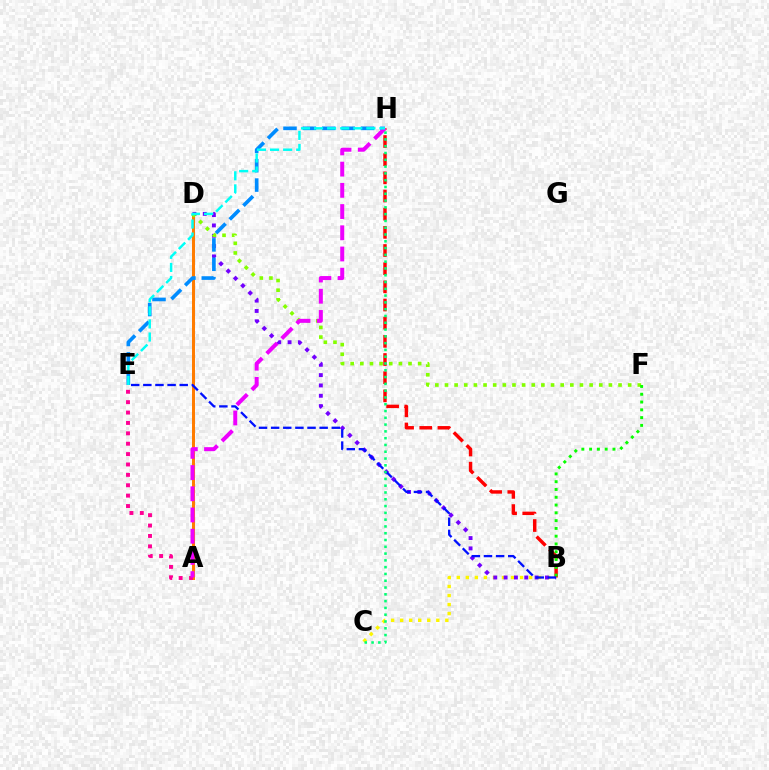{('B', 'C'): [{'color': '#fcf500', 'line_style': 'dotted', 'thickness': 2.46}], ('B', 'D'): [{'color': '#7200ff', 'line_style': 'dotted', 'thickness': 2.81}], ('A', 'D'): [{'color': '#ff7c00', 'line_style': 'solid', 'thickness': 2.17}], ('A', 'E'): [{'color': '#ff0094', 'line_style': 'dotted', 'thickness': 2.82}], ('B', 'H'): [{'color': '#ff0000', 'line_style': 'dashed', 'thickness': 2.47}], ('D', 'F'): [{'color': '#84ff00', 'line_style': 'dotted', 'thickness': 2.62}], ('E', 'H'): [{'color': '#008cff', 'line_style': 'dashed', 'thickness': 2.63}, {'color': '#00fff6', 'line_style': 'dashed', 'thickness': 1.78}], ('B', 'F'): [{'color': '#08ff00', 'line_style': 'dotted', 'thickness': 2.12}], ('B', 'E'): [{'color': '#0010ff', 'line_style': 'dashed', 'thickness': 1.65}], ('A', 'H'): [{'color': '#ee00ff', 'line_style': 'dashed', 'thickness': 2.88}], ('C', 'H'): [{'color': '#00ff74', 'line_style': 'dotted', 'thickness': 1.84}]}